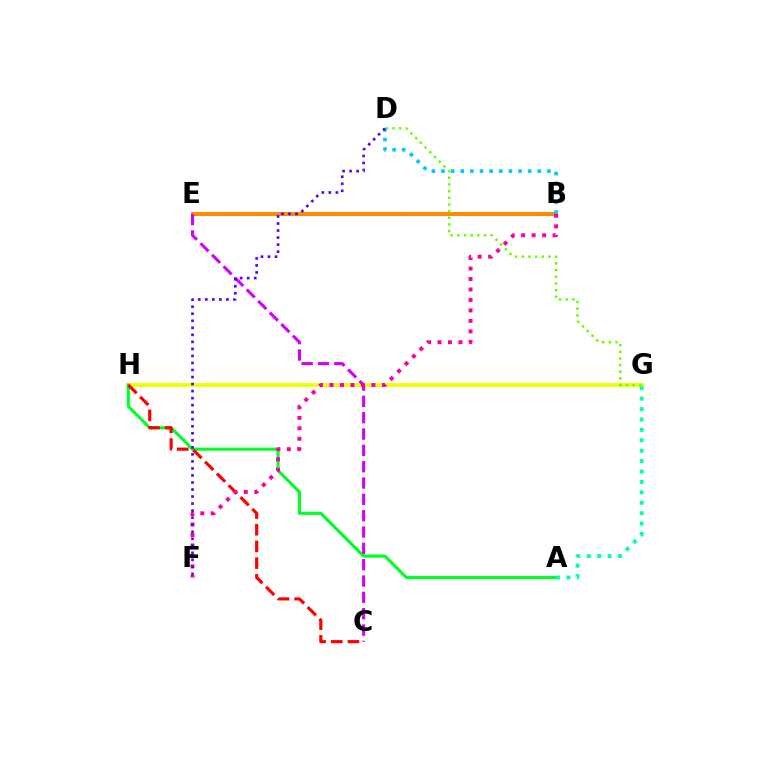{('G', 'H'): [{'color': '#eeff00', 'line_style': 'solid', 'thickness': 2.73}], ('A', 'H'): [{'color': '#00ff27', 'line_style': 'solid', 'thickness': 2.25}], ('B', 'E'): [{'color': '#003fff', 'line_style': 'dotted', 'thickness': 2.06}, {'color': '#ff8800', 'line_style': 'solid', 'thickness': 2.84}], ('A', 'G'): [{'color': '#00ffaf', 'line_style': 'dotted', 'thickness': 2.83}], ('D', 'G'): [{'color': '#66ff00', 'line_style': 'dotted', 'thickness': 1.81}], ('C', 'E'): [{'color': '#d600ff', 'line_style': 'dashed', 'thickness': 2.22}], ('C', 'H'): [{'color': '#ff0000', 'line_style': 'dashed', 'thickness': 2.27}], ('B', 'D'): [{'color': '#00c7ff', 'line_style': 'dotted', 'thickness': 2.62}], ('B', 'F'): [{'color': '#ff00a0', 'line_style': 'dotted', 'thickness': 2.85}], ('D', 'F'): [{'color': '#4f00ff', 'line_style': 'dotted', 'thickness': 1.91}]}